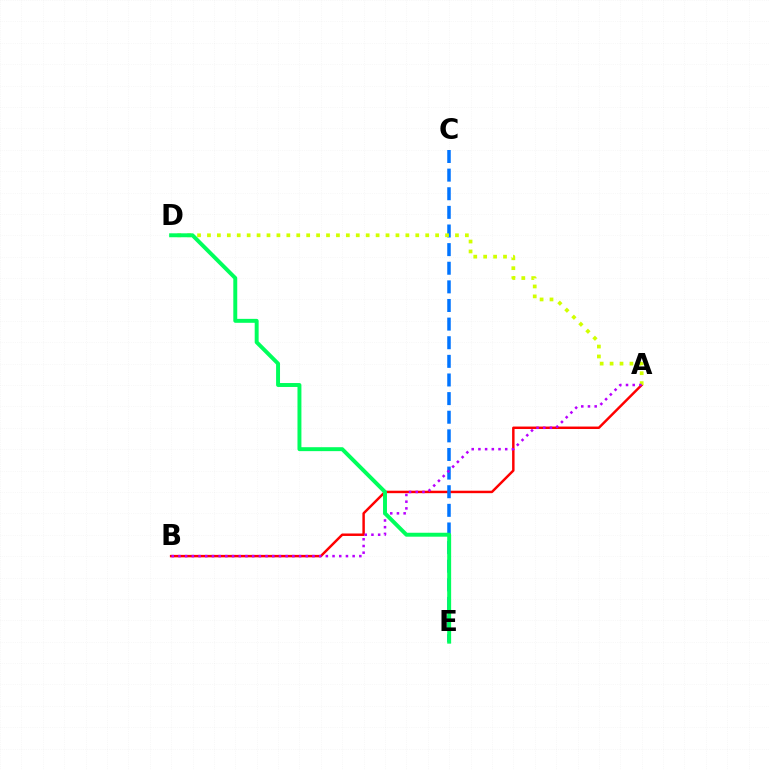{('A', 'B'): [{'color': '#ff0000', 'line_style': 'solid', 'thickness': 1.77}, {'color': '#b900ff', 'line_style': 'dotted', 'thickness': 1.82}], ('C', 'E'): [{'color': '#0074ff', 'line_style': 'dashed', 'thickness': 2.53}], ('A', 'D'): [{'color': '#d1ff00', 'line_style': 'dotted', 'thickness': 2.7}], ('D', 'E'): [{'color': '#00ff5c', 'line_style': 'solid', 'thickness': 2.83}]}